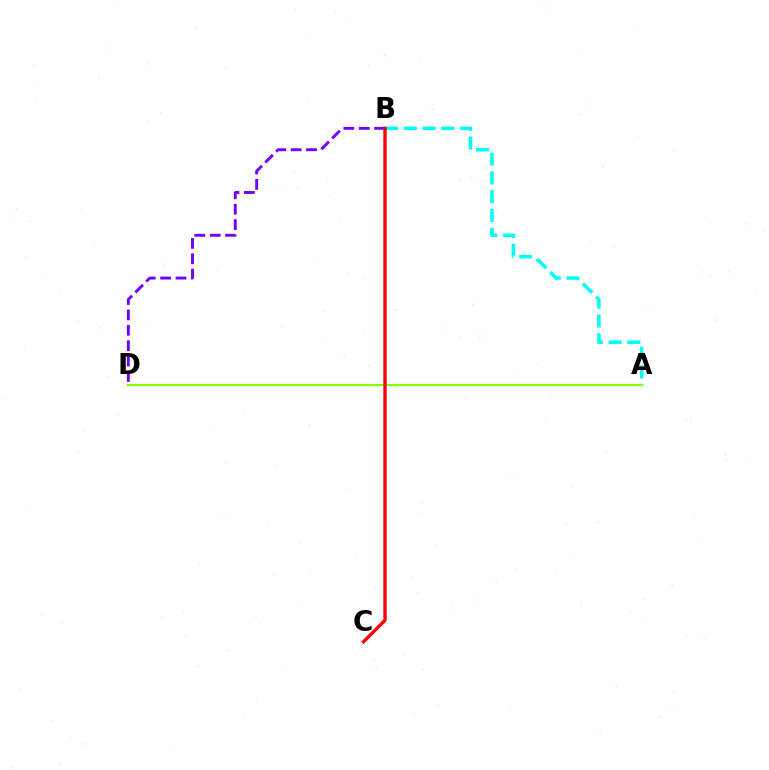{('B', 'D'): [{'color': '#7200ff', 'line_style': 'dashed', 'thickness': 2.09}], ('A', 'B'): [{'color': '#00fff6', 'line_style': 'dashed', 'thickness': 2.55}], ('A', 'D'): [{'color': '#84ff00', 'line_style': 'solid', 'thickness': 1.61}], ('B', 'C'): [{'color': '#ff0000', 'line_style': 'solid', 'thickness': 2.42}]}